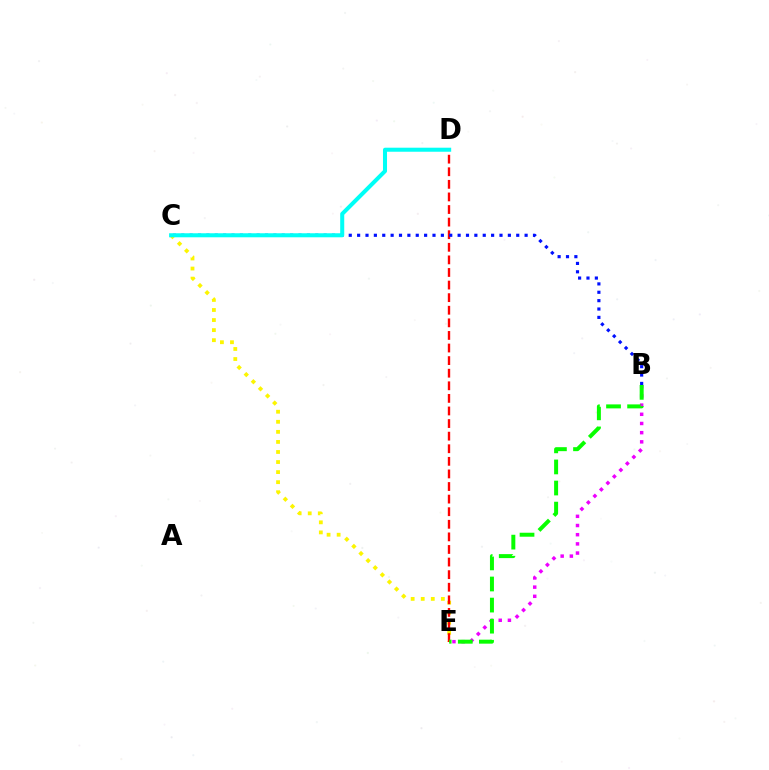{('C', 'E'): [{'color': '#fcf500', 'line_style': 'dotted', 'thickness': 2.73}], ('B', 'E'): [{'color': '#ee00ff', 'line_style': 'dotted', 'thickness': 2.5}, {'color': '#08ff00', 'line_style': 'dashed', 'thickness': 2.86}], ('D', 'E'): [{'color': '#ff0000', 'line_style': 'dashed', 'thickness': 1.71}], ('B', 'C'): [{'color': '#0010ff', 'line_style': 'dotted', 'thickness': 2.28}], ('C', 'D'): [{'color': '#00fff6', 'line_style': 'solid', 'thickness': 2.9}]}